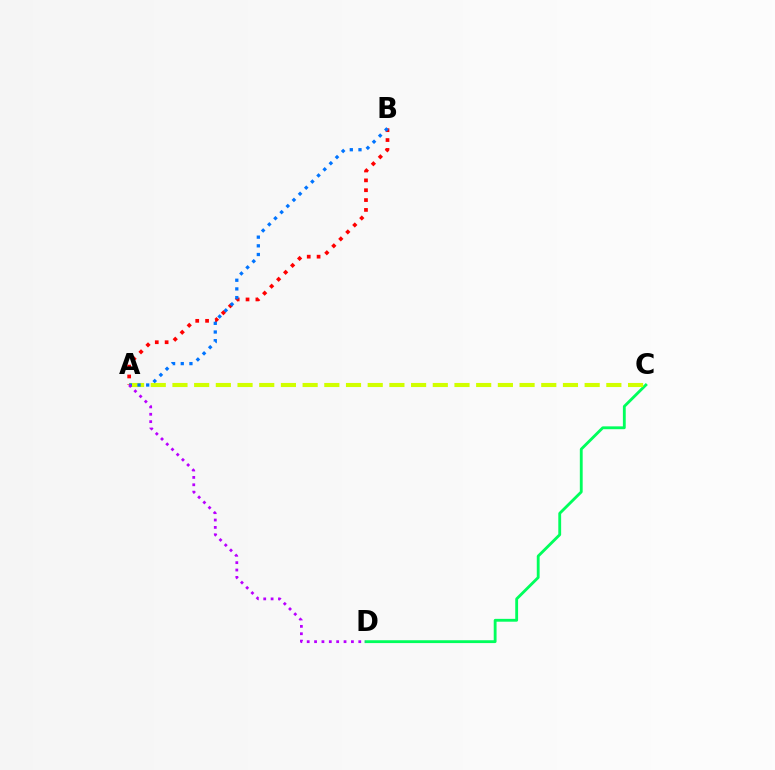{('C', 'D'): [{'color': '#00ff5c', 'line_style': 'solid', 'thickness': 2.04}], ('A', 'C'): [{'color': '#d1ff00', 'line_style': 'dashed', 'thickness': 2.95}], ('A', 'B'): [{'color': '#ff0000', 'line_style': 'dotted', 'thickness': 2.68}, {'color': '#0074ff', 'line_style': 'dotted', 'thickness': 2.36}], ('A', 'D'): [{'color': '#b900ff', 'line_style': 'dotted', 'thickness': 2.0}]}